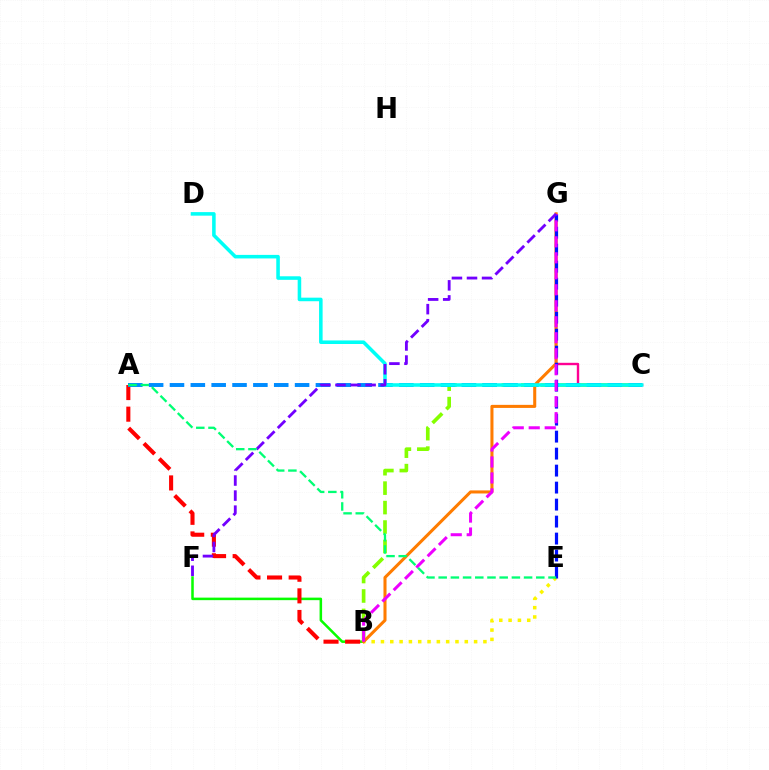{('B', 'F'): [{'color': '#08ff00', 'line_style': 'solid', 'thickness': 1.82}], ('B', 'E'): [{'color': '#fcf500', 'line_style': 'dotted', 'thickness': 2.53}], ('C', 'G'): [{'color': '#ff0094', 'line_style': 'solid', 'thickness': 1.72}], ('B', 'C'): [{'color': '#84ff00', 'line_style': 'dashed', 'thickness': 2.64}], ('A', 'B'): [{'color': '#ff0000', 'line_style': 'dashed', 'thickness': 2.94}], ('A', 'C'): [{'color': '#008cff', 'line_style': 'dashed', 'thickness': 2.83}], ('B', 'G'): [{'color': '#ff7c00', 'line_style': 'solid', 'thickness': 2.2}, {'color': '#ee00ff', 'line_style': 'dashed', 'thickness': 2.17}], ('C', 'D'): [{'color': '#00fff6', 'line_style': 'solid', 'thickness': 2.56}], ('E', 'G'): [{'color': '#0010ff', 'line_style': 'dashed', 'thickness': 2.31}], ('F', 'G'): [{'color': '#7200ff', 'line_style': 'dashed', 'thickness': 2.05}], ('A', 'E'): [{'color': '#00ff74', 'line_style': 'dashed', 'thickness': 1.66}]}